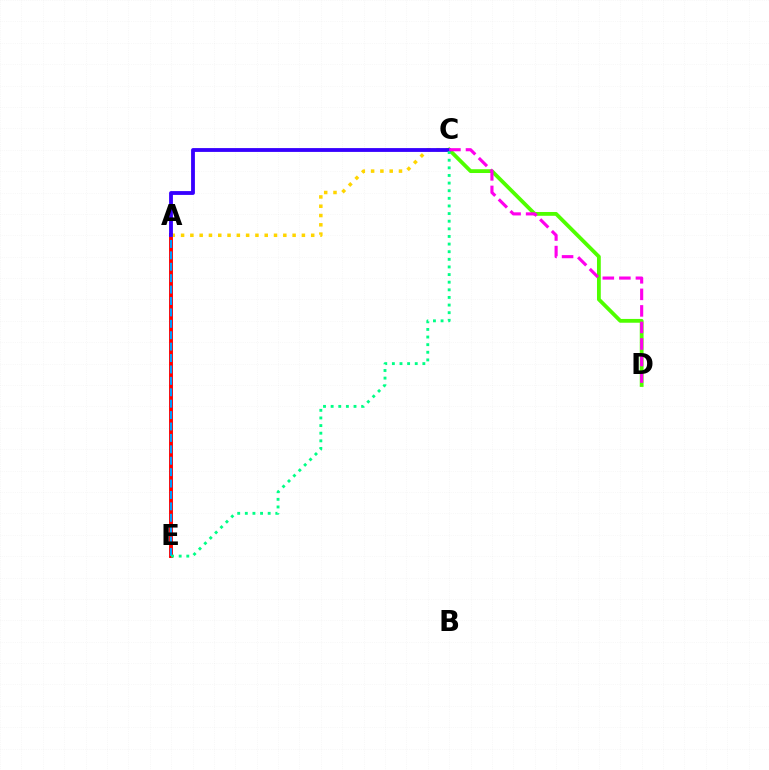{('A', 'E'): [{'color': '#ff0000', 'line_style': 'solid', 'thickness': 2.82}, {'color': '#009eff', 'line_style': 'dashed', 'thickness': 1.55}], ('A', 'C'): [{'color': '#ffd500', 'line_style': 'dotted', 'thickness': 2.53}, {'color': '#3700ff', 'line_style': 'solid', 'thickness': 2.75}], ('C', 'D'): [{'color': '#4fff00', 'line_style': 'solid', 'thickness': 2.74}, {'color': '#ff00ed', 'line_style': 'dashed', 'thickness': 2.25}], ('C', 'E'): [{'color': '#00ff86', 'line_style': 'dotted', 'thickness': 2.07}]}